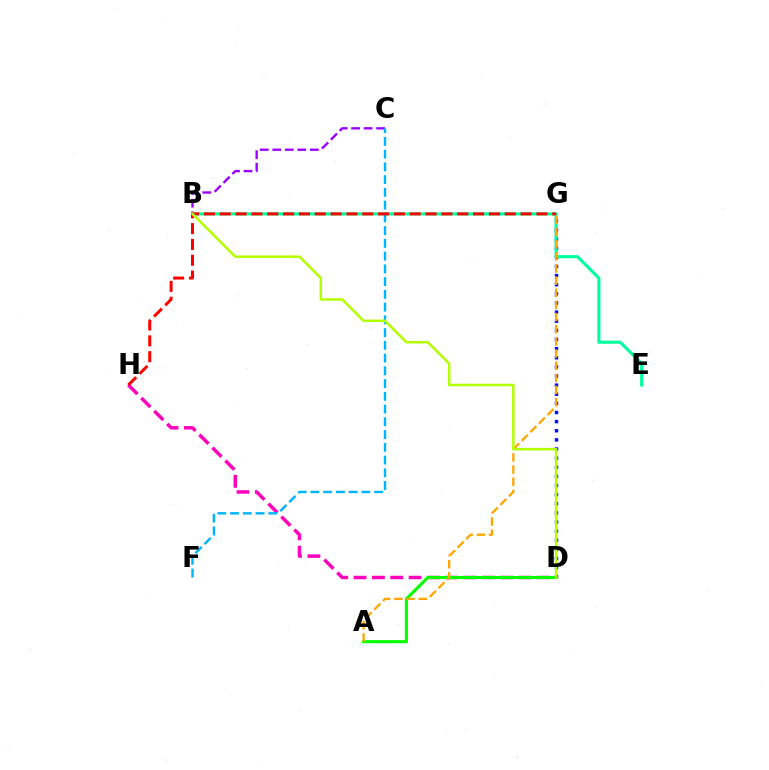{('B', 'C'): [{'color': '#9b00ff', 'line_style': 'dashed', 'thickness': 1.7}], ('D', 'G'): [{'color': '#0010ff', 'line_style': 'dotted', 'thickness': 2.48}], ('D', 'H'): [{'color': '#ff00bd', 'line_style': 'dashed', 'thickness': 2.49}], ('B', 'E'): [{'color': '#00ff9d', 'line_style': 'solid', 'thickness': 2.24}], ('A', 'D'): [{'color': '#08ff00', 'line_style': 'solid', 'thickness': 2.23}], ('C', 'F'): [{'color': '#00b5ff', 'line_style': 'dashed', 'thickness': 1.73}], ('G', 'H'): [{'color': '#ff0000', 'line_style': 'dashed', 'thickness': 2.15}], ('A', 'G'): [{'color': '#ffa500', 'line_style': 'dashed', 'thickness': 1.65}], ('B', 'D'): [{'color': '#b3ff00', 'line_style': 'solid', 'thickness': 1.81}]}